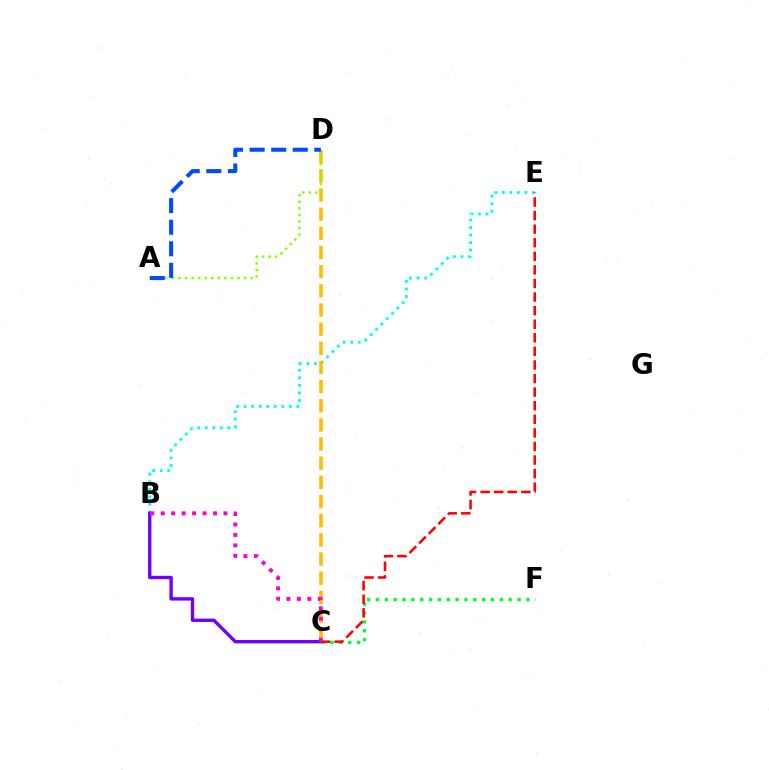{('B', 'E'): [{'color': '#00fff6', 'line_style': 'dotted', 'thickness': 2.05}], ('C', 'D'): [{'color': '#ffbd00', 'line_style': 'dashed', 'thickness': 2.6}], ('A', 'D'): [{'color': '#84ff00', 'line_style': 'dotted', 'thickness': 1.78}, {'color': '#004bff', 'line_style': 'dashed', 'thickness': 2.93}], ('B', 'C'): [{'color': '#7200ff', 'line_style': 'solid', 'thickness': 2.43}, {'color': '#ff00cf', 'line_style': 'dotted', 'thickness': 2.84}], ('C', 'F'): [{'color': '#00ff39', 'line_style': 'dotted', 'thickness': 2.4}], ('C', 'E'): [{'color': '#ff0000', 'line_style': 'dashed', 'thickness': 1.85}]}